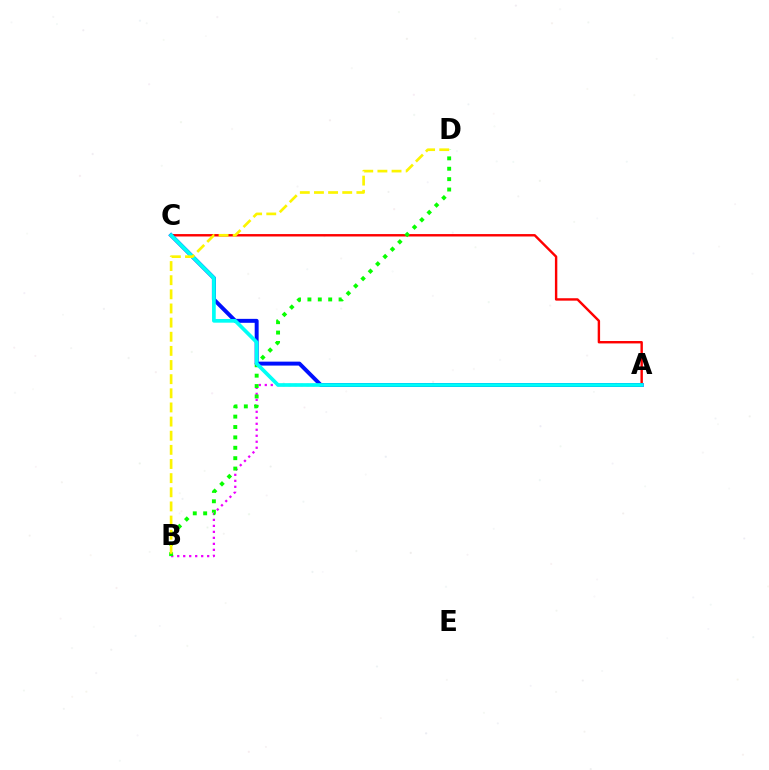{('A', 'C'): [{'color': '#ff0000', 'line_style': 'solid', 'thickness': 1.74}, {'color': '#0010ff', 'line_style': 'solid', 'thickness': 2.84}, {'color': '#00fff6', 'line_style': 'solid', 'thickness': 2.66}], ('A', 'B'): [{'color': '#ee00ff', 'line_style': 'dotted', 'thickness': 1.63}], ('B', 'D'): [{'color': '#08ff00', 'line_style': 'dotted', 'thickness': 2.82}, {'color': '#fcf500', 'line_style': 'dashed', 'thickness': 1.92}]}